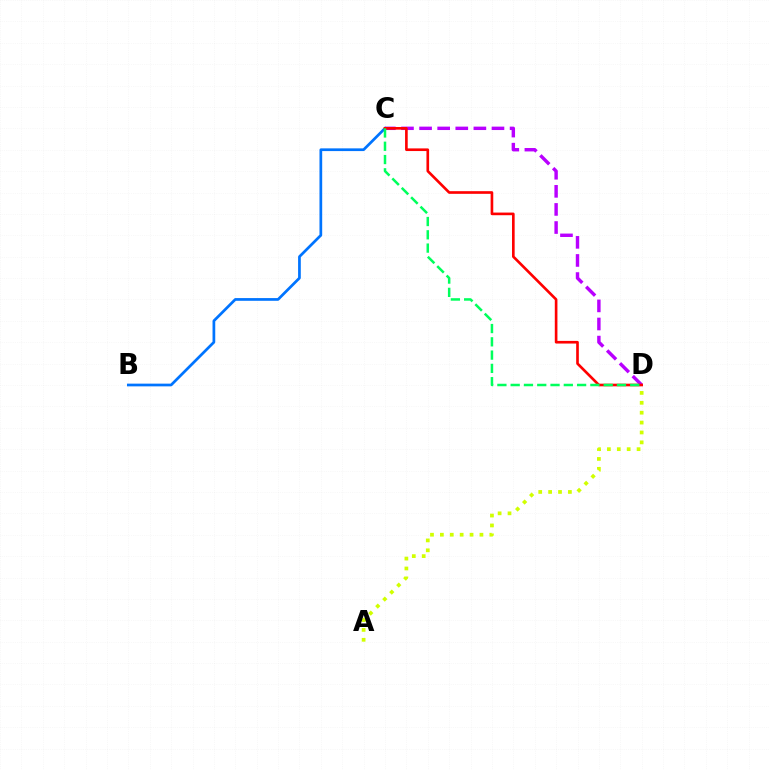{('C', 'D'): [{'color': '#b900ff', 'line_style': 'dashed', 'thickness': 2.46}, {'color': '#ff0000', 'line_style': 'solid', 'thickness': 1.91}, {'color': '#00ff5c', 'line_style': 'dashed', 'thickness': 1.8}], ('B', 'C'): [{'color': '#0074ff', 'line_style': 'solid', 'thickness': 1.96}], ('A', 'D'): [{'color': '#d1ff00', 'line_style': 'dotted', 'thickness': 2.69}]}